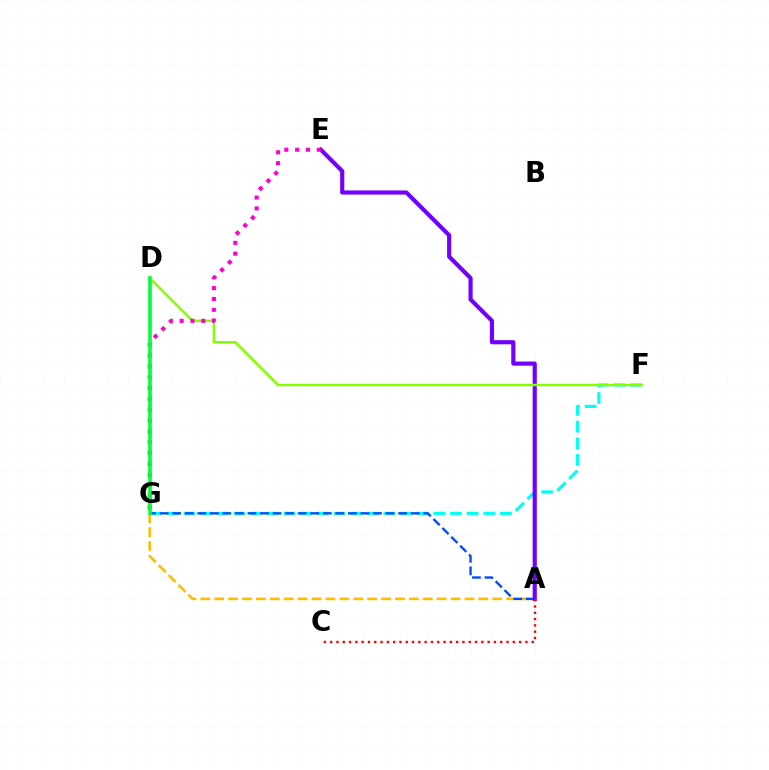{('A', 'G'): [{'color': '#ffbd00', 'line_style': 'dashed', 'thickness': 1.89}, {'color': '#004bff', 'line_style': 'dashed', 'thickness': 1.71}], ('F', 'G'): [{'color': '#00fff6', 'line_style': 'dashed', 'thickness': 2.26}], ('A', 'E'): [{'color': '#7200ff', 'line_style': 'solid', 'thickness': 2.99}], ('A', 'C'): [{'color': '#ff0000', 'line_style': 'dotted', 'thickness': 1.71}], ('D', 'F'): [{'color': '#84ff00', 'line_style': 'solid', 'thickness': 1.75}], ('E', 'G'): [{'color': '#ff00cf', 'line_style': 'dotted', 'thickness': 2.94}], ('D', 'G'): [{'color': '#00ff39', 'line_style': 'solid', 'thickness': 2.6}]}